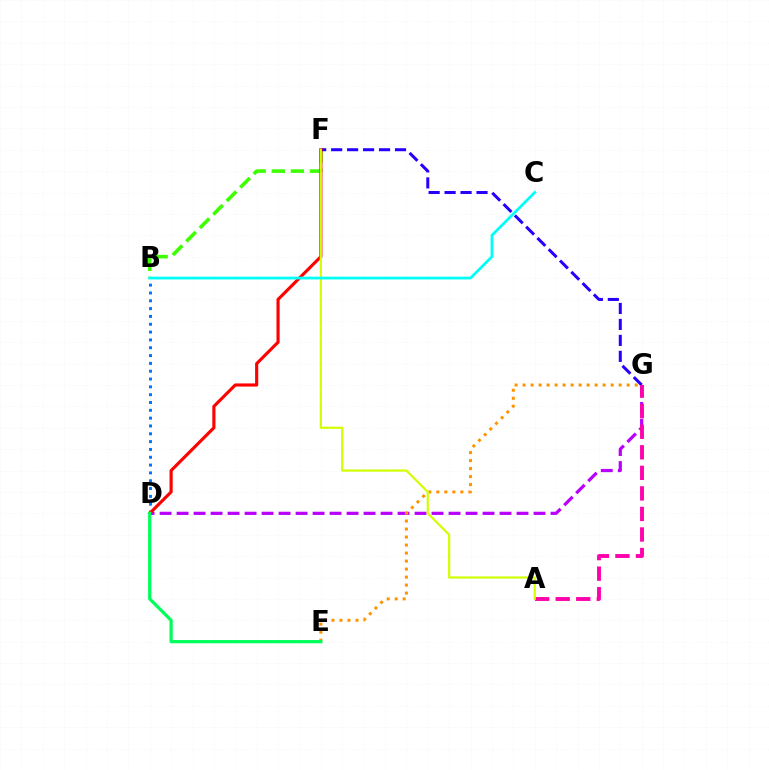{('B', 'D'): [{'color': '#0074ff', 'line_style': 'dotted', 'thickness': 2.13}], ('B', 'F'): [{'color': '#3dff00', 'line_style': 'dashed', 'thickness': 2.59}], ('F', 'G'): [{'color': '#2500ff', 'line_style': 'dashed', 'thickness': 2.17}], ('D', 'G'): [{'color': '#b900ff', 'line_style': 'dashed', 'thickness': 2.31}], ('D', 'F'): [{'color': '#ff0000', 'line_style': 'solid', 'thickness': 2.26}], ('E', 'G'): [{'color': '#ff9400', 'line_style': 'dotted', 'thickness': 2.18}], ('A', 'G'): [{'color': '#ff00ac', 'line_style': 'dashed', 'thickness': 2.79}], ('D', 'E'): [{'color': '#00ff5c', 'line_style': 'solid', 'thickness': 2.33}], ('A', 'F'): [{'color': '#d1ff00', 'line_style': 'solid', 'thickness': 1.58}], ('B', 'C'): [{'color': '#00fff6', 'line_style': 'solid', 'thickness': 1.99}]}